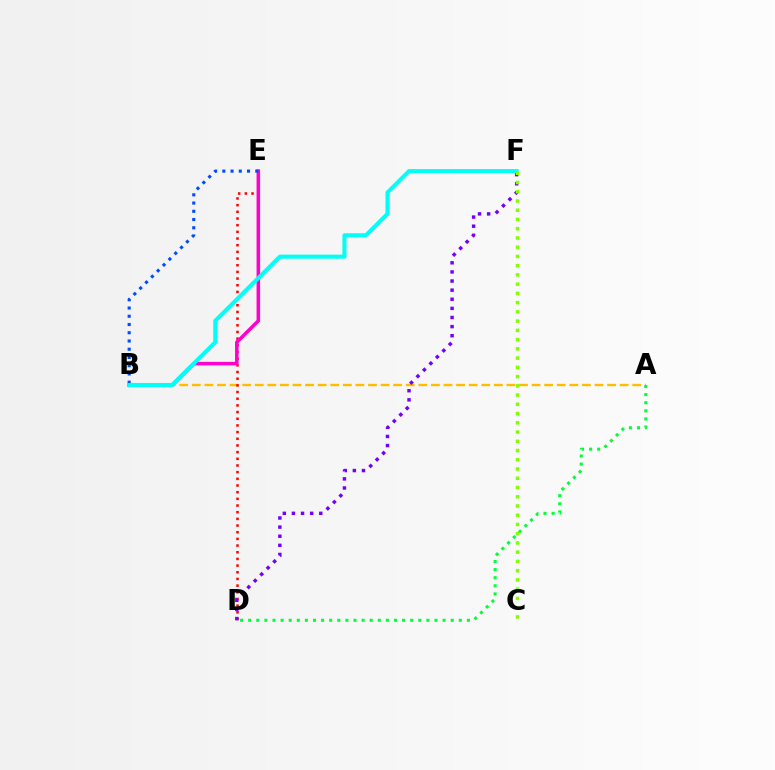{('A', 'B'): [{'color': '#ffbd00', 'line_style': 'dashed', 'thickness': 1.71}], ('D', 'E'): [{'color': '#ff0000', 'line_style': 'dotted', 'thickness': 1.81}], ('B', 'E'): [{'color': '#ff00cf', 'line_style': 'solid', 'thickness': 2.54}, {'color': '#004bff', 'line_style': 'dotted', 'thickness': 2.24}], ('D', 'F'): [{'color': '#7200ff', 'line_style': 'dotted', 'thickness': 2.48}], ('B', 'F'): [{'color': '#00fff6', 'line_style': 'solid', 'thickness': 2.93}], ('A', 'D'): [{'color': '#00ff39', 'line_style': 'dotted', 'thickness': 2.2}], ('C', 'F'): [{'color': '#84ff00', 'line_style': 'dotted', 'thickness': 2.51}]}